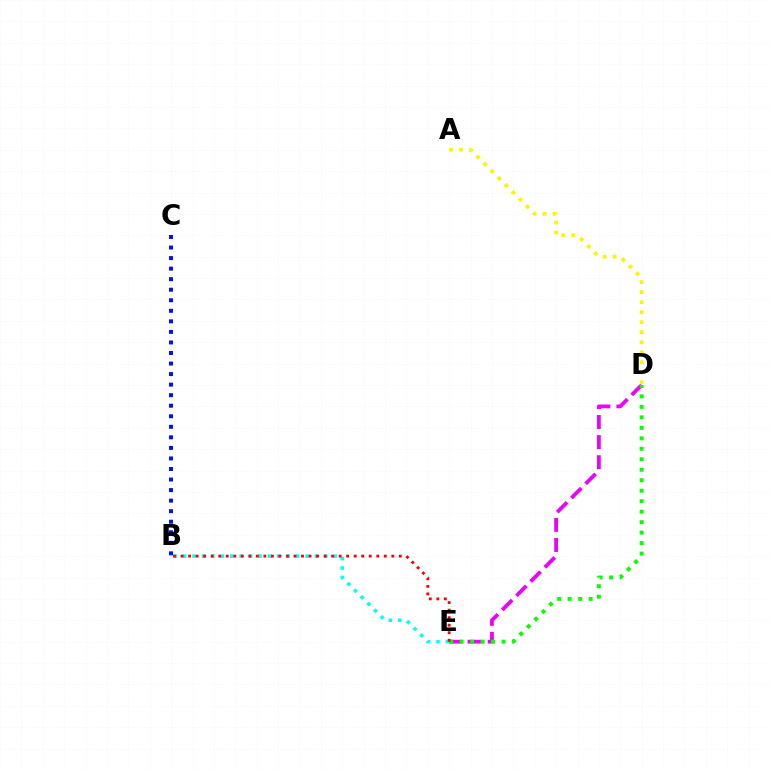{('B', 'C'): [{'color': '#0010ff', 'line_style': 'dotted', 'thickness': 2.87}], ('D', 'E'): [{'color': '#ee00ff', 'line_style': 'dashed', 'thickness': 2.73}, {'color': '#08ff00', 'line_style': 'dotted', 'thickness': 2.85}], ('B', 'E'): [{'color': '#00fff6', 'line_style': 'dotted', 'thickness': 2.56}, {'color': '#ff0000', 'line_style': 'dotted', 'thickness': 2.04}], ('A', 'D'): [{'color': '#fcf500', 'line_style': 'dotted', 'thickness': 2.72}]}